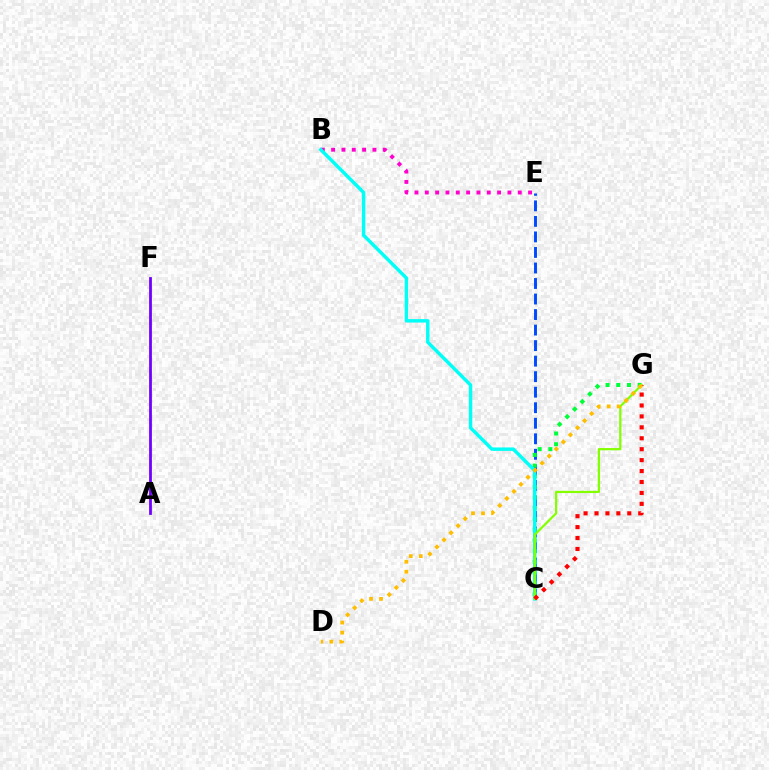{('A', 'F'): [{'color': '#7200ff', 'line_style': 'solid', 'thickness': 2.0}], ('C', 'E'): [{'color': '#004bff', 'line_style': 'dashed', 'thickness': 2.11}], ('B', 'E'): [{'color': '#ff00cf', 'line_style': 'dotted', 'thickness': 2.81}], ('C', 'G'): [{'color': '#00ff39', 'line_style': 'dotted', 'thickness': 2.91}, {'color': '#84ff00', 'line_style': 'solid', 'thickness': 1.61}, {'color': '#ff0000', 'line_style': 'dotted', 'thickness': 2.97}], ('B', 'C'): [{'color': '#00fff6', 'line_style': 'solid', 'thickness': 2.48}], ('D', 'G'): [{'color': '#ffbd00', 'line_style': 'dotted', 'thickness': 2.72}]}